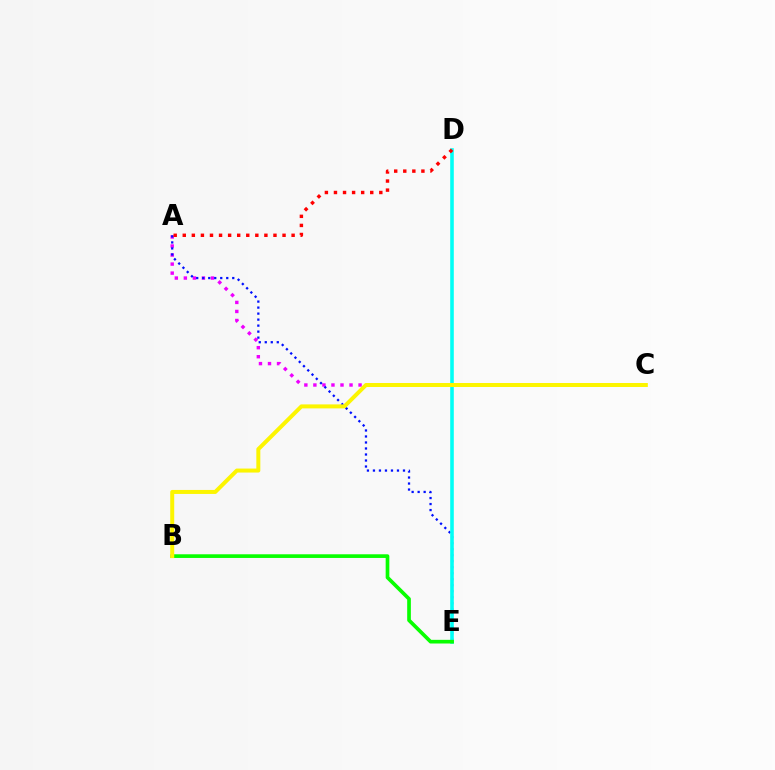{('A', 'C'): [{'color': '#ee00ff', 'line_style': 'dotted', 'thickness': 2.45}], ('A', 'E'): [{'color': '#0010ff', 'line_style': 'dotted', 'thickness': 1.63}], ('D', 'E'): [{'color': '#00fff6', 'line_style': 'solid', 'thickness': 2.57}], ('B', 'E'): [{'color': '#08ff00', 'line_style': 'solid', 'thickness': 2.64}], ('B', 'C'): [{'color': '#fcf500', 'line_style': 'solid', 'thickness': 2.87}], ('A', 'D'): [{'color': '#ff0000', 'line_style': 'dotted', 'thickness': 2.46}]}